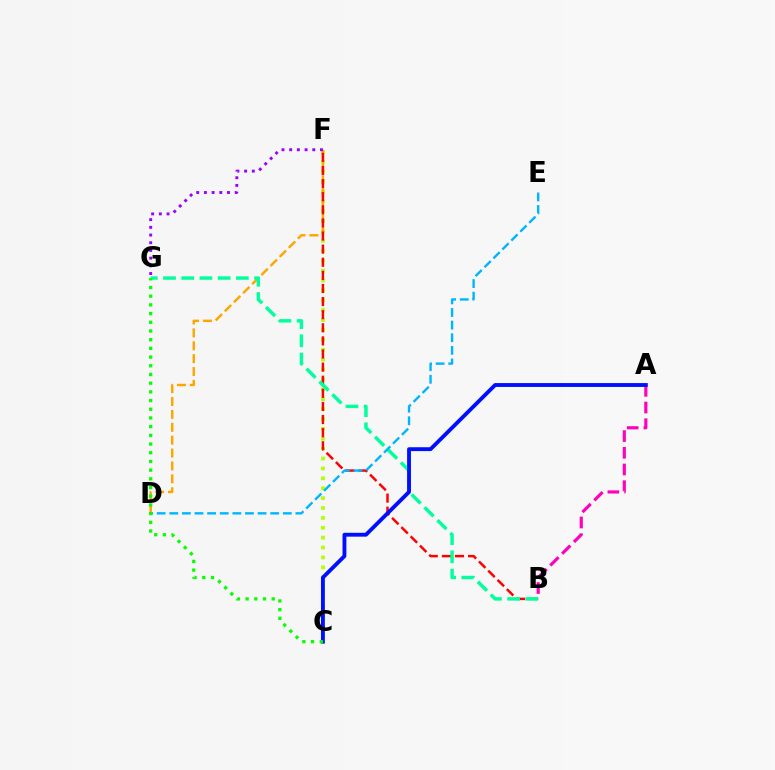{('C', 'F'): [{'color': '#b3ff00', 'line_style': 'dotted', 'thickness': 2.69}], ('D', 'F'): [{'color': '#ffa500', 'line_style': 'dashed', 'thickness': 1.75}], ('B', 'F'): [{'color': '#ff0000', 'line_style': 'dashed', 'thickness': 1.78}], ('B', 'G'): [{'color': '#00ff9d', 'line_style': 'dashed', 'thickness': 2.47}], ('A', 'B'): [{'color': '#ff00bd', 'line_style': 'dashed', 'thickness': 2.27}], ('F', 'G'): [{'color': '#9b00ff', 'line_style': 'dotted', 'thickness': 2.09}], ('A', 'C'): [{'color': '#0010ff', 'line_style': 'solid', 'thickness': 2.78}], ('D', 'E'): [{'color': '#00b5ff', 'line_style': 'dashed', 'thickness': 1.71}], ('C', 'G'): [{'color': '#08ff00', 'line_style': 'dotted', 'thickness': 2.36}]}